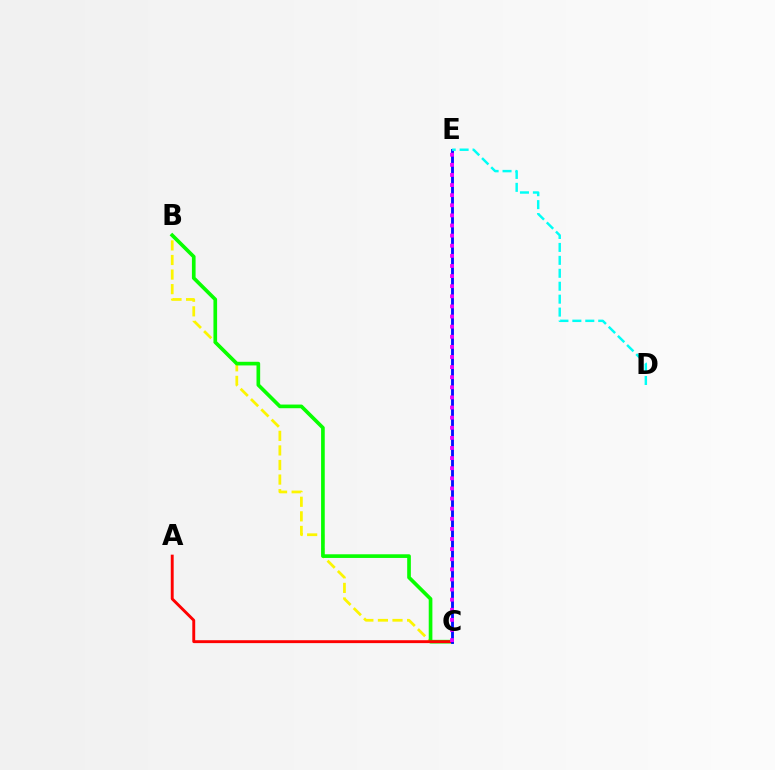{('B', 'C'): [{'color': '#fcf500', 'line_style': 'dashed', 'thickness': 1.98}, {'color': '#08ff00', 'line_style': 'solid', 'thickness': 2.64}], ('A', 'C'): [{'color': '#ff0000', 'line_style': 'solid', 'thickness': 2.09}], ('C', 'E'): [{'color': '#0010ff', 'line_style': 'solid', 'thickness': 2.05}, {'color': '#ee00ff', 'line_style': 'dotted', 'thickness': 2.75}], ('D', 'E'): [{'color': '#00fff6', 'line_style': 'dashed', 'thickness': 1.76}]}